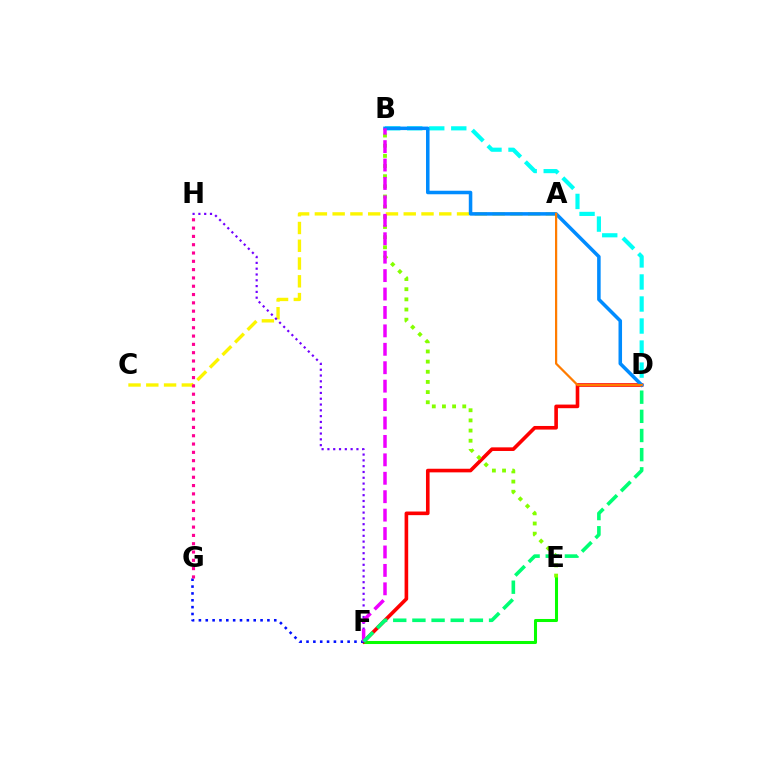{('E', 'F'): [{'color': '#08ff00', 'line_style': 'solid', 'thickness': 2.2}], ('D', 'F'): [{'color': '#ff0000', 'line_style': 'solid', 'thickness': 2.61}, {'color': '#00ff74', 'line_style': 'dashed', 'thickness': 2.6}], ('F', 'G'): [{'color': '#0010ff', 'line_style': 'dotted', 'thickness': 1.86}], ('A', 'C'): [{'color': '#fcf500', 'line_style': 'dashed', 'thickness': 2.41}], ('B', 'D'): [{'color': '#00fff6', 'line_style': 'dashed', 'thickness': 2.99}, {'color': '#008cff', 'line_style': 'solid', 'thickness': 2.54}], ('B', 'E'): [{'color': '#84ff00', 'line_style': 'dotted', 'thickness': 2.76}], ('A', 'D'): [{'color': '#ff7c00', 'line_style': 'solid', 'thickness': 1.61}], ('F', 'H'): [{'color': '#7200ff', 'line_style': 'dotted', 'thickness': 1.58}], ('G', 'H'): [{'color': '#ff0094', 'line_style': 'dotted', 'thickness': 2.26}], ('B', 'F'): [{'color': '#ee00ff', 'line_style': 'dashed', 'thickness': 2.5}]}